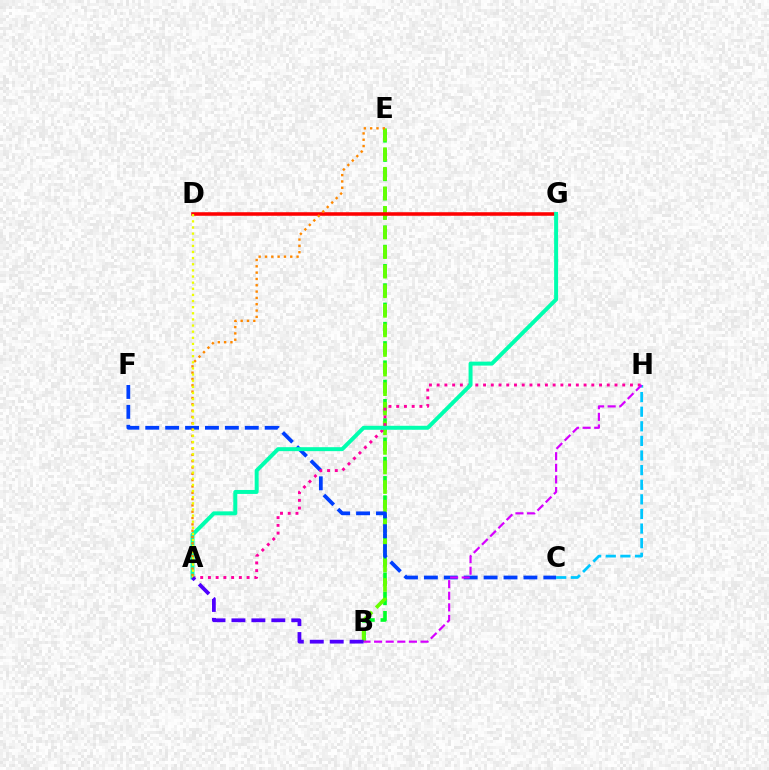{('B', 'E'): [{'color': '#00ff27', 'line_style': 'dashed', 'thickness': 2.62}, {'color': '#66ff00', 'line_style': 'dashed', 'thickness': 2.66}], ('C', 'F'): [{'color': '#003fff', 'line_style': 'dashed', 'thickness': 2.7}], ('A', 'H'): [{'color': '#ff00a0', 'line_style': 'dotted', 'thickness': 2.1}], ('D', 'G'): [{'color': '#ff0000', 'line_style': 'solid', 'thickness': 2.56}], ('C', 'H'): [{'color': '#00c7ff', 'line_style': 'dashed', 'thickness': 1.98}], ('A', 'G'): [{'color': '#00ffaf', 'line_style': 'solid', 'thickness': 2.86}], ('A', 'E'): [{'color': '#ff8800', 'line_style': 'dotted', 'thickness': 1.72}], ('B', 'H'): [{'color': '#d600ff', 'line_style': 'dashed', 'thickness': 1.58}], ('A', 'D'): [{'color': '#eeff00', 'line_style': 'dotted', 'thickness': 1.67}], ('A', 'B'): [{'color': '#4f00ff', 'line_style': 'dashed', 'thickness': 2.71}]}